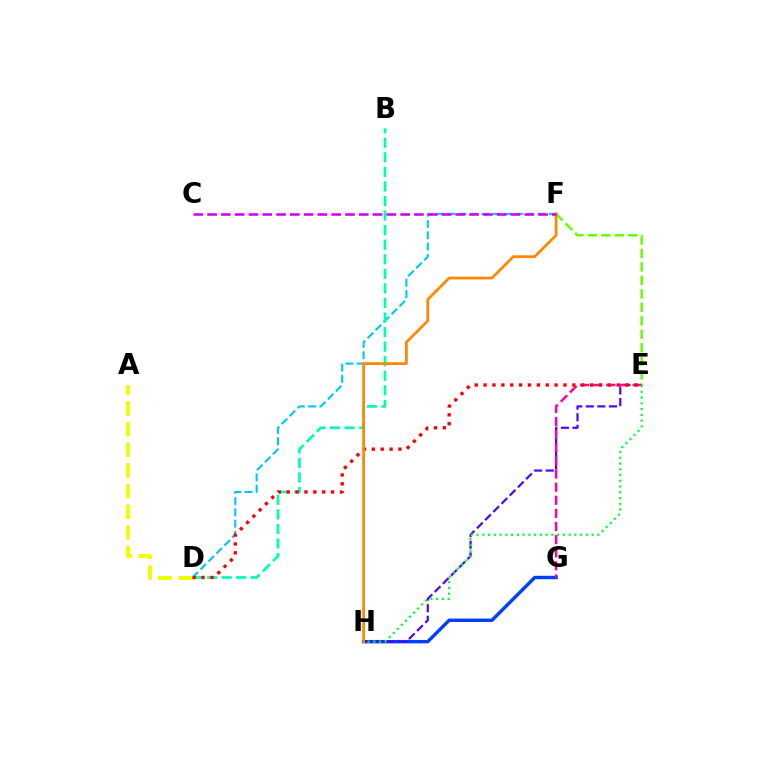{('G', 'H'): [{'color': '#003fff', 'line_style': 'solid', 'thickness': 2.45}], ('D', 'F'): [{'color': '#00c7ff', 'line_style': 'dashed', 'thickness': 1.53}], ('E', 'H'): [{'color': '#4f00ff', 'line_style': 'dashed', 'thickness': 1.57}, {'color': '#00ff27', 'line_style': 'dotted', 'thickness': 1.56}], ('E', 'F'): [{'color': '#66ff00', 'line_style': 'dashed', 'thickness': 1.83}], ('E', 'G'): [{'color': '#ff00a0', 'line_style': 'dashed', 'thickness': 1.78}], ('A', 'D'): [{'color': '#eeff00', 'line_style': 'dashed', 'thickness': 2.81}], ('B', 'D'): [{'color': '#00ffaf', 'line_style': 'dashed', 'thickness': 1.98}], ('D', 'E'): [{'color': '#ff0000', 'line_style': 'dotted', 'thickness': 2.41}], ('F', 'H'): [{'color': '#ff8800', 'line_style': 'solid', 'thickness': 1.98}], ('C', 'F'): [{'color': '#d600ff', 'line_style': 'dashed', 'thickness': 1.87}]}